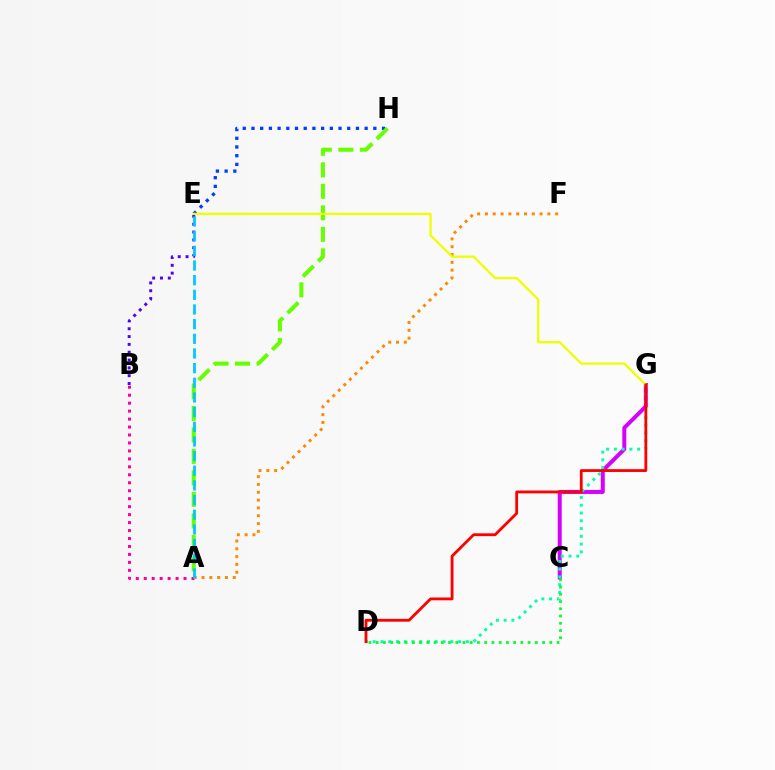{('C', 'G'): [{'color': '#d600ff', 'line_style': 'solid', 'thickness': 2.87}], ('A', 'B'): [{'color': '#ff00a0', 'line_style': 'dotted', 'thickness': 2.16}], ('D', 'G'): [{'color': '#00ffaf', 'line_style': 'dotted', 'thickness': 2.11}, {'color': '#ff0000', 'line_style': 'solid', 'thickness': 2.02}], ('B', 'E'): [{'color': '#4f00ff', 'line_style': 'dotted', 'thickness': 2.13}], ('E', 'H'): [{'color': '#003fff', 'line_style': 'dotted', 'thickness': 2.37}], ('A', 'H'): [{'color': '#66ff00', 'line_style': 'dashed', 'thickness': 2.92}], ('A', 'F'): [{'color': '#ff8800', 'line_style': 'dotted', 'thickness': 2.12}], ('C', 'D'): [{'color': '#00ff27', 'line_style': 'dotted', 'thickness': 1.97}], ('E', 'G'): [{'color': '#eeff00', 'line_style': 'solid', 'thickness': 1.65}], ('A', 'E'): [{'color': '#00c7ff', 'line_style': 'dashed', 'thickness': 1.99}]}